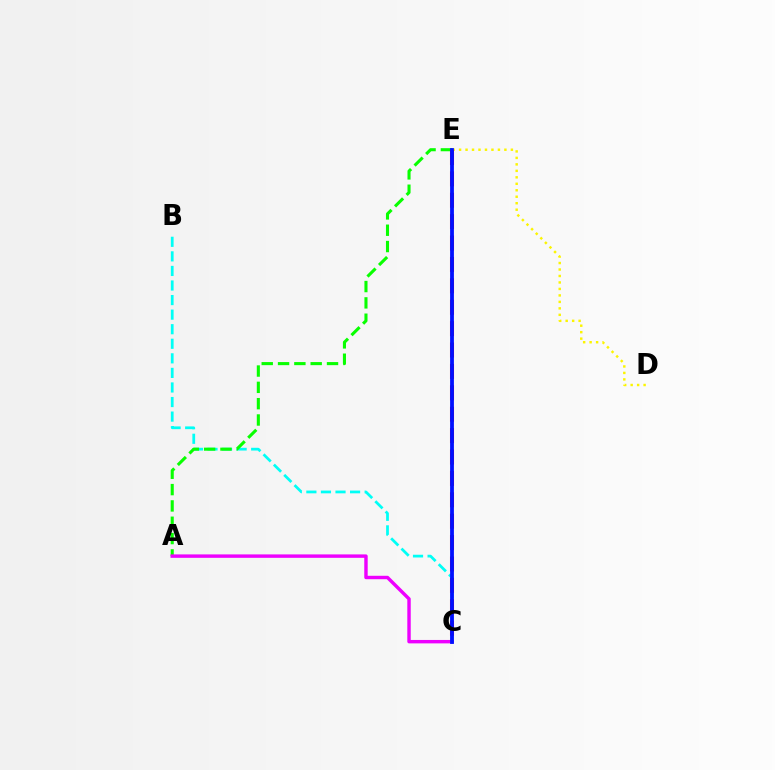{('B', 'C'): [{'color': '#00fff6', 'line_style': 'dashed', 'thickness': 1.98}], ('D', 'E'): [{'color': '#fcf500', 'line_style': 'dotted', 'thickness': 1.76}], ('A', 'E'): [{'color': '#08ff00', 'line_style': 'dashed', 'thickness': 2.22}], ('C', 'E'): [{'color': '#ff0000', 'line_style': 'dashed', 'thickness': 2.91}, {'color': '#0010ff', 'line_style': 'solid', 'thickness': 2.74}], ('A', 'C'): [{'color': '#ee00ff', 'line_style': 'solid', 'thickness': 2.46}]}